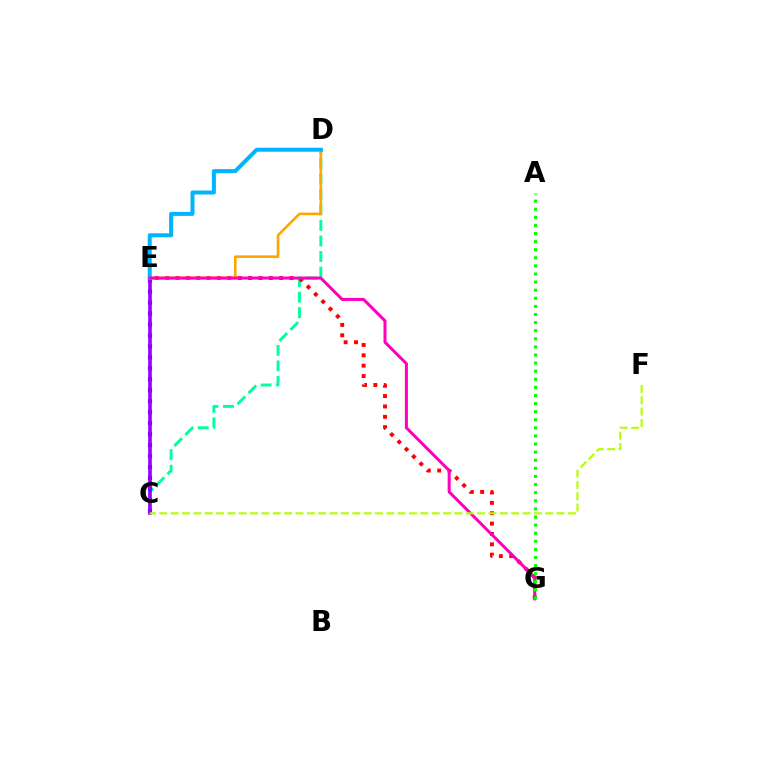{('C', 'D'): [{'color': '#00ff9d', 'line_style': 'dashed', 'thickness': 2.11}], ('C', 'E'): [{'color': '#0010ff', 'line_style': 'dotted', 'thickness': 2.98}, {'color': '#9b00ff', 'line_style': 'solid', 'thickness': 2.61}], ('E', 'G'): [{'color': '#ff0000', 'line_style': 'dotted', 'thickness': 2.81}, {'color': '#ff00bd', 'line_style': 'solid', 'thickness': 2.18}], ('D', 'E'): [{'color': '#ffa500', 'line_style': 'solid', 'thickness': 1.89}, {'color': '#00b5ff', 'line_style': 'solid', 'thickness': 2.87}], ('A', 'G'): [{'color': '#08ff00', 'line_style': 'dotted', 'thickness': 2.2}], ('C', 'F'): [{'color': '#b3ff00', 'line_style': 'dashed', 'thickness': 1.54}]}